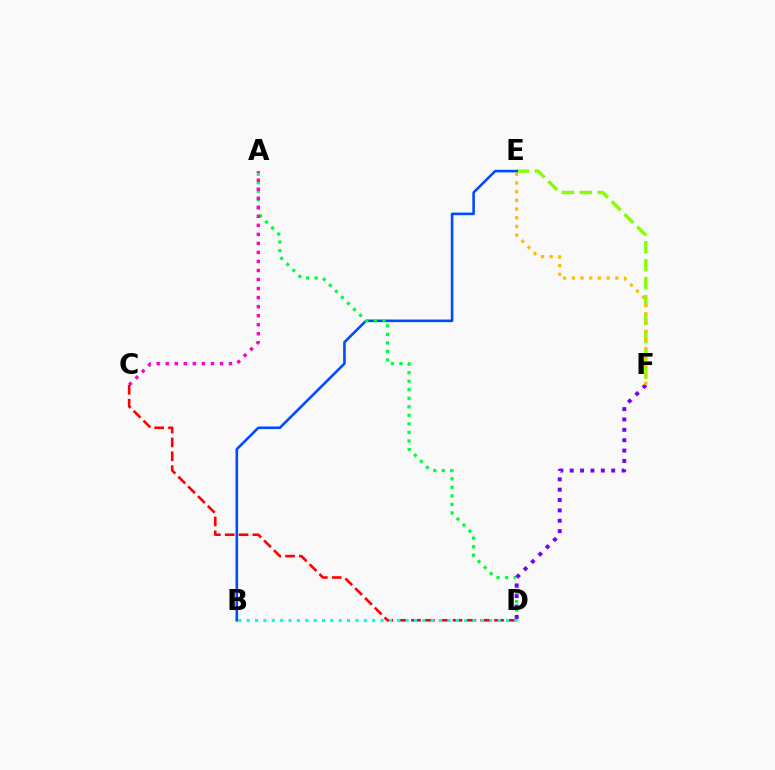{('E', 'F'): [{'color': '#84ff00', 'line_style': 'dashed', 'thickness': 2.44}, {'color': '#ffbd00', 'line_style': 'dotted', 'thickness': 2.36}], ('B', 'E'): [{'color': '#004bff', 'line_style': 'solid', 'thickness': 1.87}], ('A', 'D'): [{'color': '#00ff39', 'line_style': 'dotted', 'thickness': 2.32}], ('A', 'C'): [{'color': '#ff00cf', 'line_style': 'dotted', 'thickness': 2.45}], ('D', 'F'): [{'color': '#7200ff', 'line_style': 'dotted', 'thickness': 2.82}], ('C', 'D'): [{'color': '#ff0000', 'line_style': 'dashed', 'thickness': 1.88}], ('B', 'D'): [{'color': '#00fff6', 'line_style': 'dotted', 'thickness': 2.27}]}